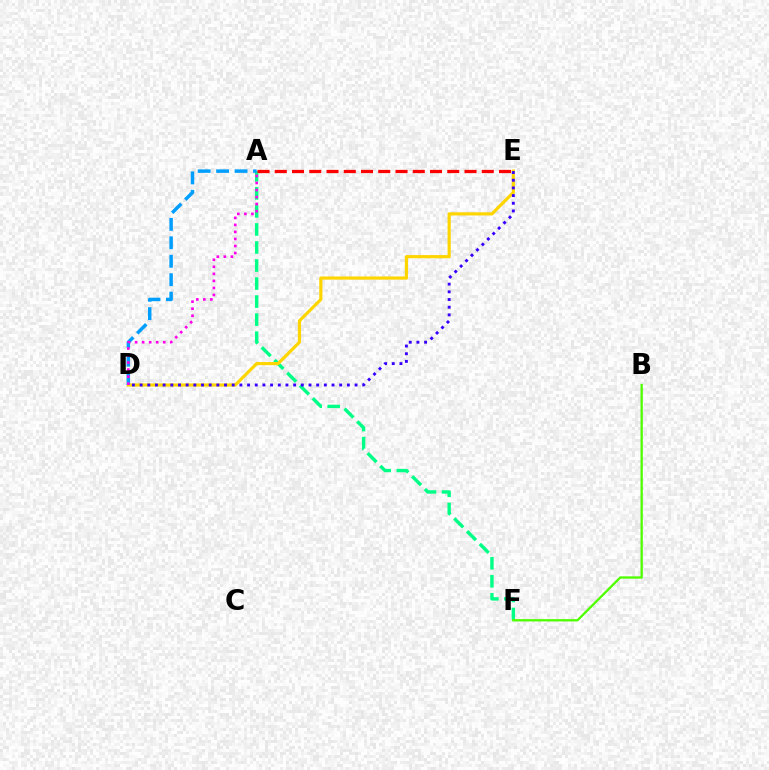{('A', 'F'): [{'color': '#00ff86', 'line_style': 'dashed', 'thickness': 2.45}], ('B', 'F'): [{'color': '#4fff00', 'line_style': 'solid', 'thickness': 1.67}], ('D', 'E'): [{'color': '#ffd500', 'line_style': 'solid', 'thickness': 2.29}, {'color': '#3700ff', 'line_style': 'dotted', 'thickness': 2.09}], ('A', 'D'): [{'color': '#009eff', 'line_style': 'dashed', 'thickness': 2.51}, {'color': '#ff00ed', 'line_style': 'dotted', 'thickness': 1.91}], ('A', 'E'): [{'color': '#ff0000', 'line_style': 'dashed', 'thickness': 2.34}]}